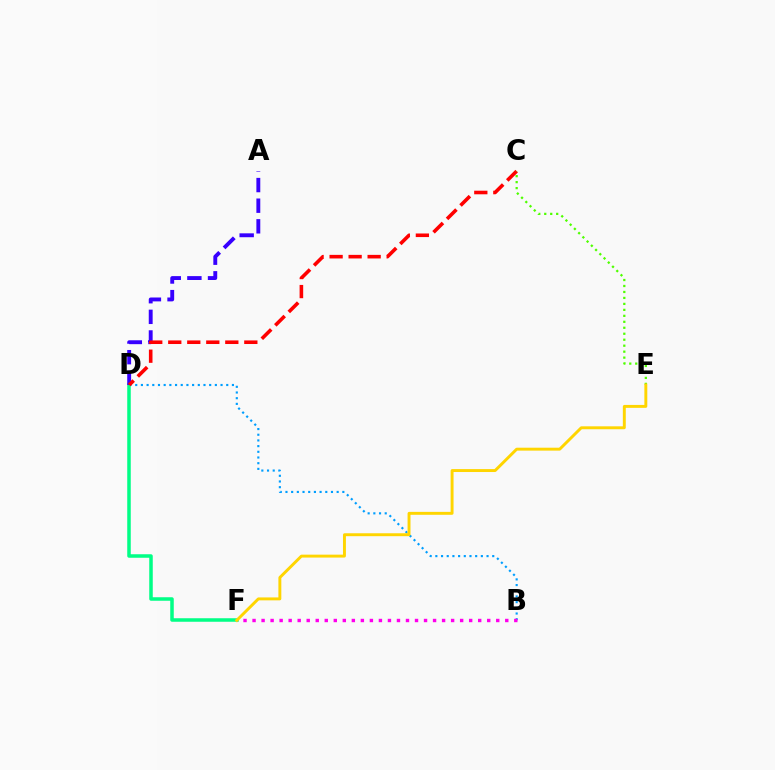{('B', 'D'): [{'color': '#009eff', 'line_style': 'dotted', 'thickness': 1.55}], ('D', 'F'): [{'color': '#00ff86', 'line_style': 'solid', 'thickness': 2.53}], ('A', 'D'): [{'color': '#3700ff', 'line_style': 'dashed', 'thickness': 2.8}], ('C', 'D'): [{'color': '#ff0000', 'line_style': 'dashed', 'thickness': 2.58}], ('C', 'E'): [{'color': '#4fff00', 'line_style': 'dotted', 'thickness': 1.62}], ('B', 'F'): [{'color': '#ff00ed', 'line_style': 'dotted', 'thickness': 2.45}], ('E', 'F'): [{'color': '#ffd500', 'line_style': 'solid', 'thickness': 2.11}]}